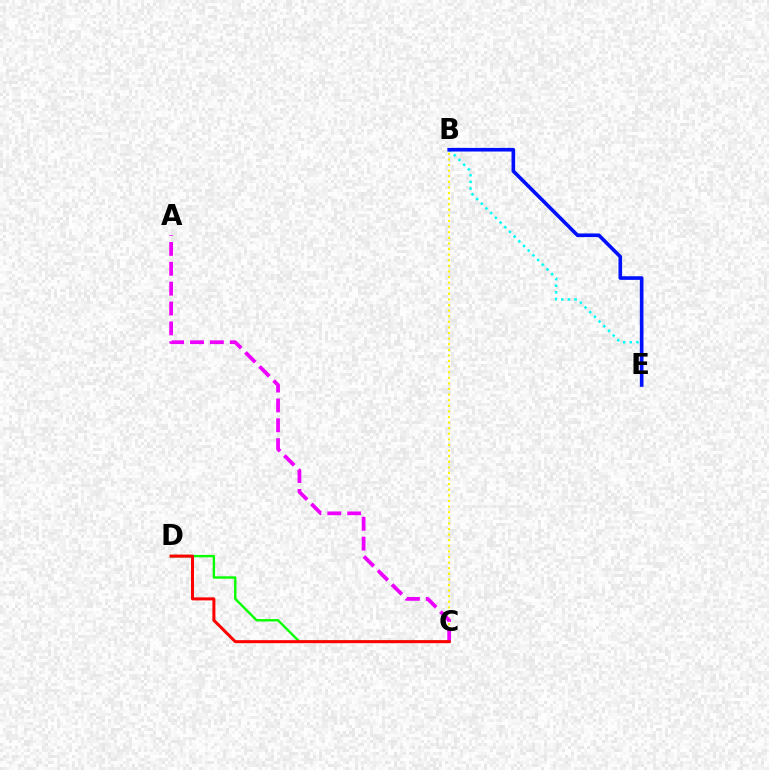{('C', 'D'): [{'color': '#08ff00', 'line_style': 'solid', 'thickness': 1.72}, {'color': '#ff0000', 'line_style': 'solid', 'thickness': 2.18}], ('B', 'C'): [{'color': '#fcf500', 'line_style': 'dotted', 'thickness': 1.52}], ('B', 'E'): [{'color': '#00fff6', 'line_style': 'dotted', 'thickness': 1.8}, {'color': '#0010ff', 'line_style': 'solid', 'thickness': 2.61}], ('A', 'C'): [{'color': '#ee00ff', 'line_style': 'dashed', 'thickness': 2.7}]}